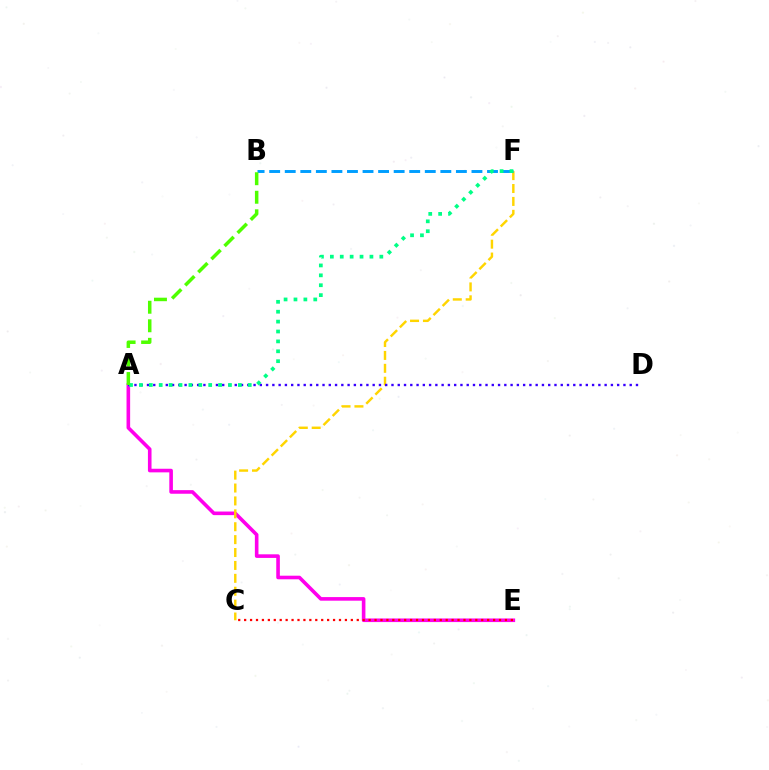{('A', 'E'): [{'color': '#ff00ed', 'line_style': 'solid', 'thickness': 2.59}], ('C', 'F'): [{'color': '#ffd500', 'line_style': 'dashed', 'thickness': 1.75}], ('A', 'D'): [{'color': '#3700ff', 'line_style': 'dotted', 'thickness': 1.7}], ('C', 'E'): [{'color': '#ff0000', 'line_style': 'dotted', 'thickness': 1.61}], ('B', 'F'): [{'color': '#009eff', 'line_style': 'dashed', 'thickness': 2.11}], ('A', 'F'): [{'color': '#00ff86', 'line_style': 'dotted', 'thickness': 2.69}], ('A', 'B'): [{'color': '#4fff00', 'line_style': 'dashed', 'thickness': 2.52}]}